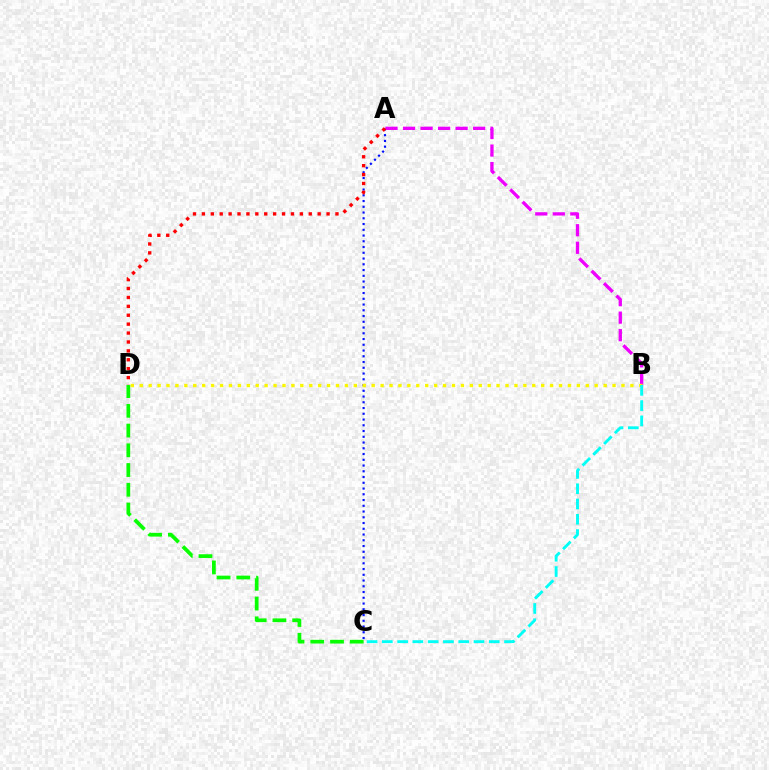{('A', 'C'): [{'color': '#0010ff', 'line_style': 'dotted', 'thickness': 1.56}], ('A', 'B'): [{'color': '#ee00ff', 'line_style': 'dashed', 'thickness': 2.38}], ('B', 'D'): [{'color': '#fcf500', 'line_style': 'dotted', 'thickness': 2.42}], ('A', 'D'): [{'color': '#ff0000', 'line_style': 'dotted', 'thickness': 2.42}], ('C', 'D'): [{'color': '#08ff00', 'line_style': 'dashed', 'thickness': 2.68}], ('B', 'C'): [{'color': '#00fff6', 'line_style': 'dashed', 'thickness': 2.08}]}